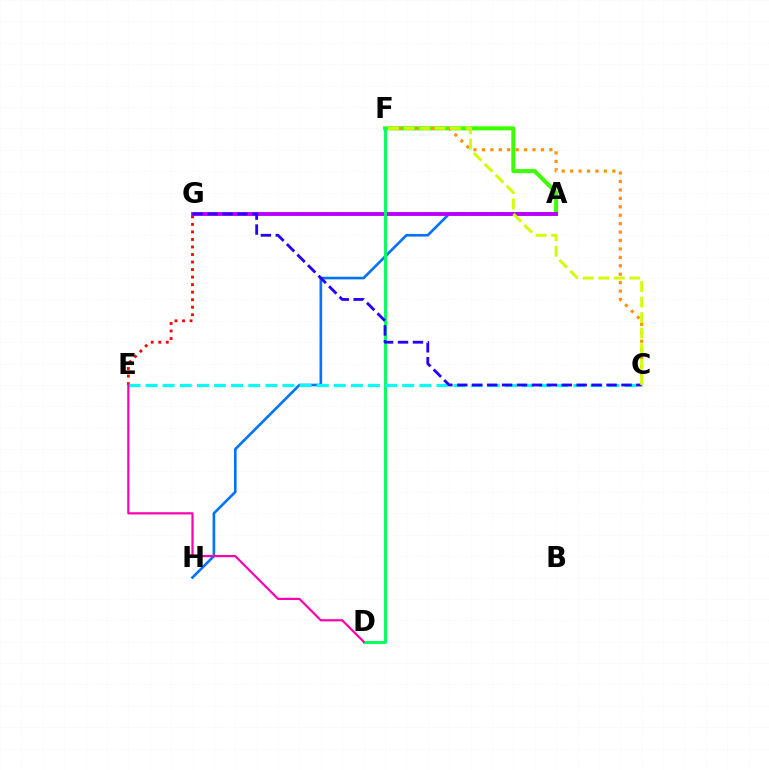{('E', 'G'): [{'color': '#ff0000', 'line_style': 'dotted', 'thickness': 2.05}], ('A', 'F'): [{'color': '#3dff00', 'line_style': 'solid', 'thickness': 2.91}], ('A', 'H'): [{'color': '#0074ff', 'line_style': 'solid', 'thickness': 1.9}], ('C', 'F'): [{'color': '#ff9400', 'line_style': 'dotted', 'thickness': 2.29}, {'color': '#d1ff00', 'line_style': 'dashed', 'thickness': 2.1}], ('A', 'G'): [{'color': '#b900ff', 'line_style': 'solid', 'thickness': 2.77}], ('D', 'F'): [{'color': '#00ff5c', 'line_style': 'solid', 'thickness': 2.08}], ('C', 'E'): [{'color': '#00fff6', 'line_style': 'dashed', 'thickness': 2.32}], ('C', 'G'): [{'color': '#2500ff', 'line_style': 'dashed', 'thickness': 2.03}], ('D', 'E'): [{'color': '#ff00ac', 'line_style': 'solid', 'thickness': 1.59}]}